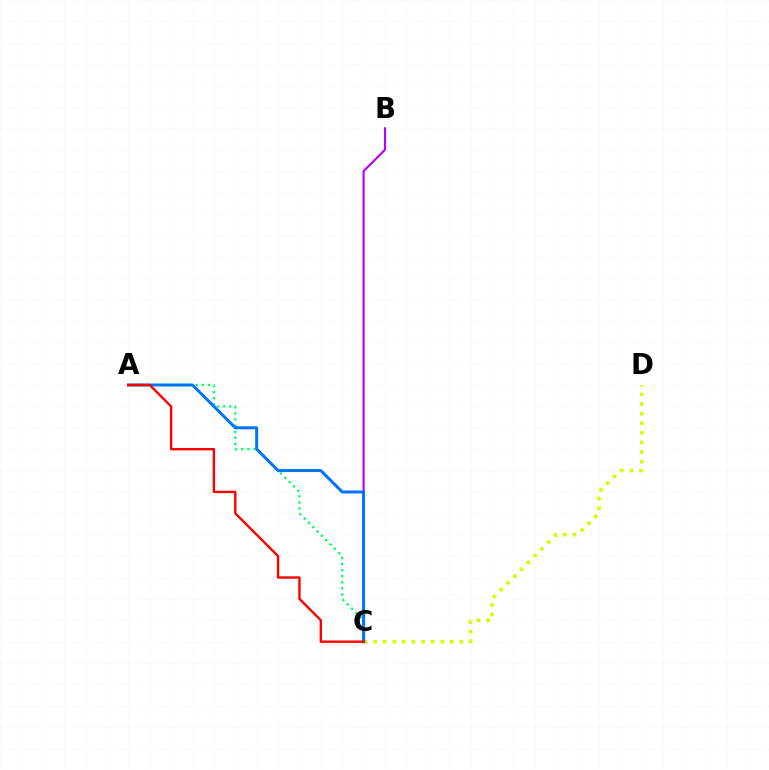{('C', 'D'): [{'color': '#d1ff00', 'line_style': 'dotted', 'thickness': 2.61}], ('B', 'C'): [{'color': '#b900ff', 'line_style': 'solid', 'thickness': 1.55}], ('A', 'C'): [{'color': '#00ff5c', 'line_style': 'dotted', 'thickness': 1.66}, {'color': '#0074ff', 'line_style': 'solid', 'thickness': 2.16}, {'color': '#ff0000', 'line_style': 'solid', 'thickness': 1.72}]}